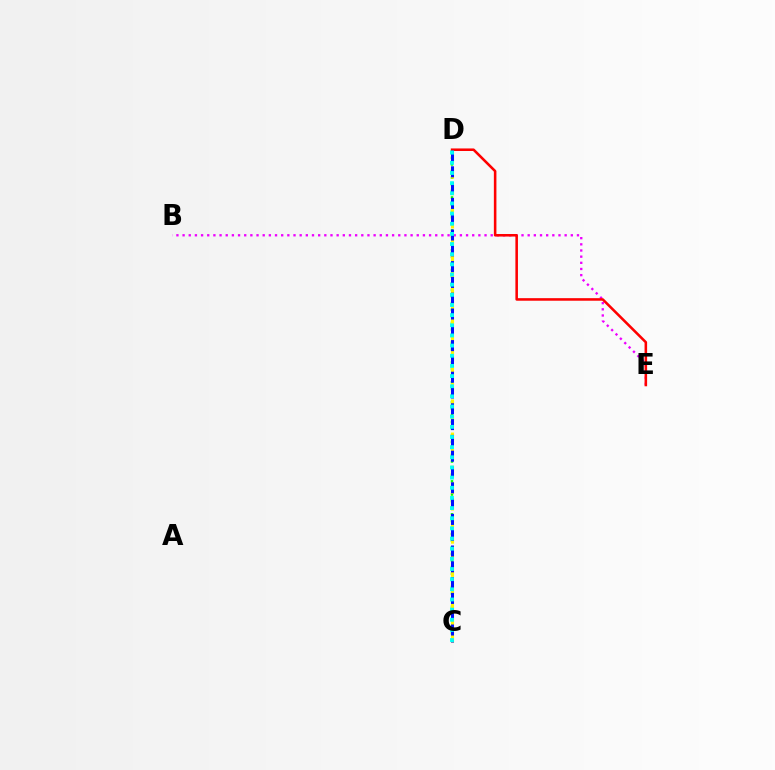{('C', 'D'): [{'color': '#08ff00', 'line_style': 'dotted', 'thickness': 1.79}, {'color': '#fcf500', 'line_style': 'dashed', 'thickness': 2.25}, {'color': '#0010ff', 'line_style': 'dashed', 'thickness': 2.15}, {'color': '#00fff6', 'line_style': 'dotted', 'thickness': 2.76}], ('B', 'E'): [{'color': '#ee00ff', 'line_style': 'dotted', 'thickness': 1.67}], ('D', 'E'): [{'color': '#ff0000', 'line_style': 'solid', 'thickness': 1.84}]}